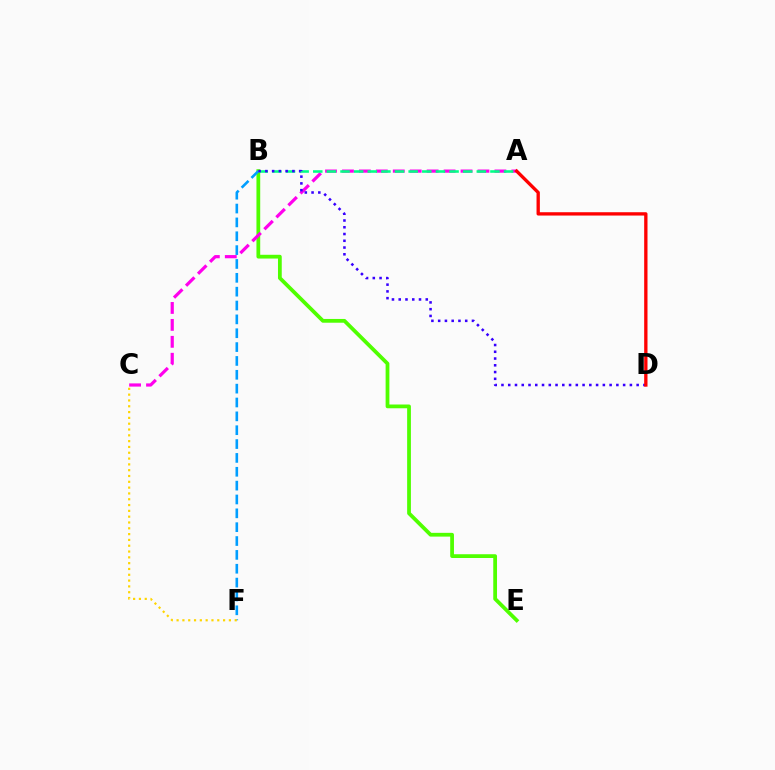{('B', 'E'): [{'color': '#4fff00', 'line_style': 'solid', 'thickness': 2.71}], ('A', 'C'): [{'color': '#ff00ed', 'line_style': 'dashed', 'thickness': 2.3}], ('B', 'F'): [{'color': '#009eff', 'line_style': 'dashed', 'thickness': 1.88}], ('A', 'B'): [{'color': '#00ff86', 'line_style': 'dashed', 'thickness': 1.85}], ('B', 'D'): [{'color': '#3700ff', 'line_style': 'dotted', 'thickness': 1.84}], ('A', 'D'): [{'color': '#ff0000', 'line_style': 'solid', 'thickness': 2.4}], ('C', 'F'): [{'color': '#ffd500', 'line_style': 'dotted', 'thickness': 1.58}]}